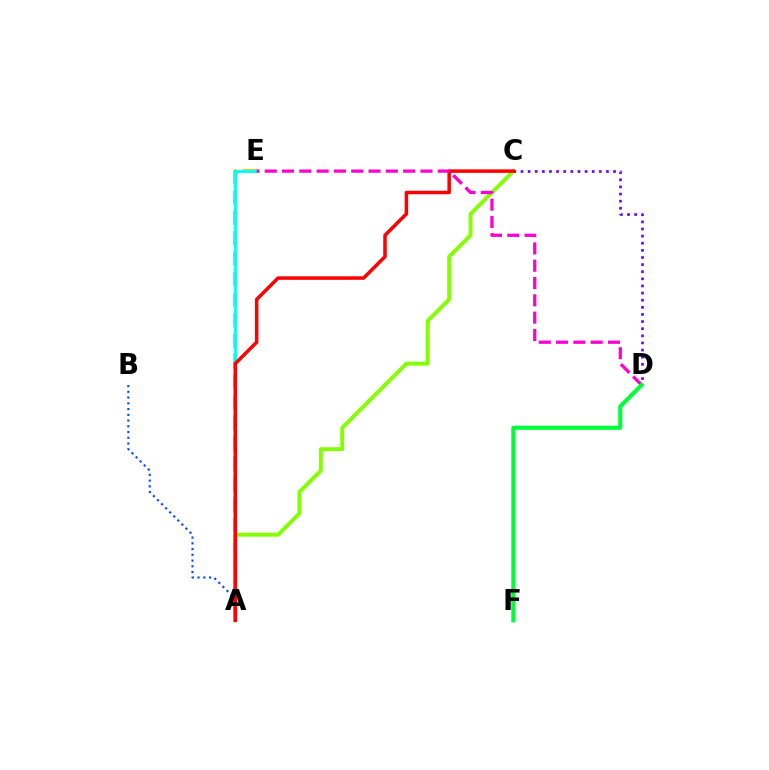{('A', 'E'): [{'color': '#ffbd00', 'line_style': 'dashed', 'thickness': 2.79}, {'color': '#00fff6', 'line_style': 'solid', 'thickness': 2.06}], ('A', 'C'): [{'color': '#84ff00', 'line_style': 'solid', 'thickness': 2.83}, {'color': '#ff0000', 'line_style': 'solid', 'thickness': 2.53}], ('C', 'D'): [{'color': '#7200ff', 'line_style': 'dotted', 'thickness': 1.93}], ('A', 'B'): [{'color': '#004bff', 'line_style': 'dotted', 'thickness': 1.56}], ('D', 'E'): [{'color': '#ff00cf', 'line_style': 'dashed', 'thickness': 2.35}], ('D', 'F'): [{'color': '#00ff39', 'line_style': 'solid', 'thickness': 2.96}]}